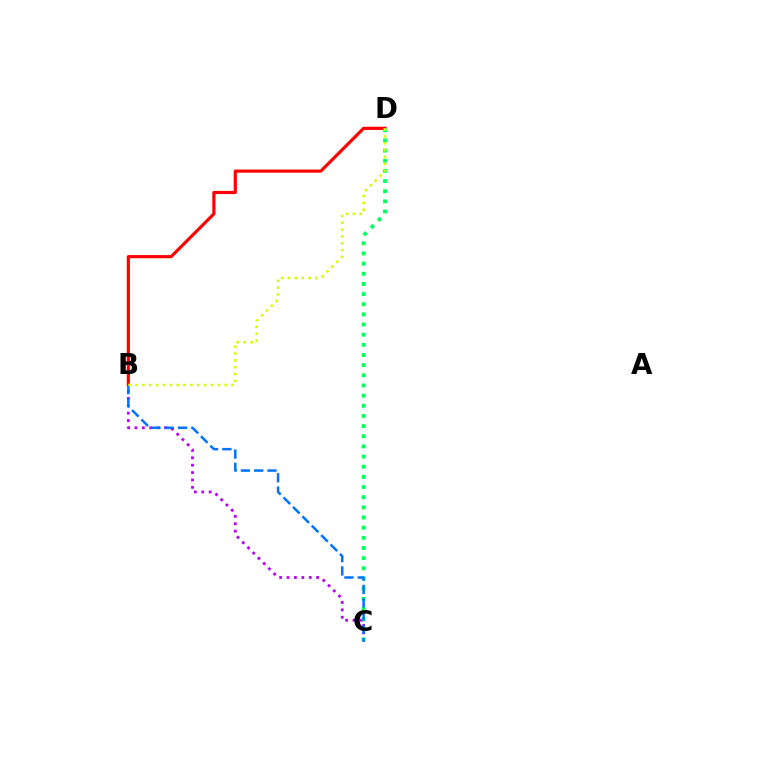{('B', 'C'): [{'color': '#b900ff', 'line_style': 'dotted', 'thickness': 2.01}, {'color': '#0074ff', 'line_style': 'dashed', 'thickness': 1.81}], ('B', 'D'): [{'color': '#ff0000', 'line_style': 'solid', 'thickness': 2.28}, {'color': '#d1ff00', 'line_style': 'dotted', 'thickness': 1.86}], ('C', 'D'): [{'color': '#00ff5c', 'line_style': 'dotted', 'thickness': 2.76}]}